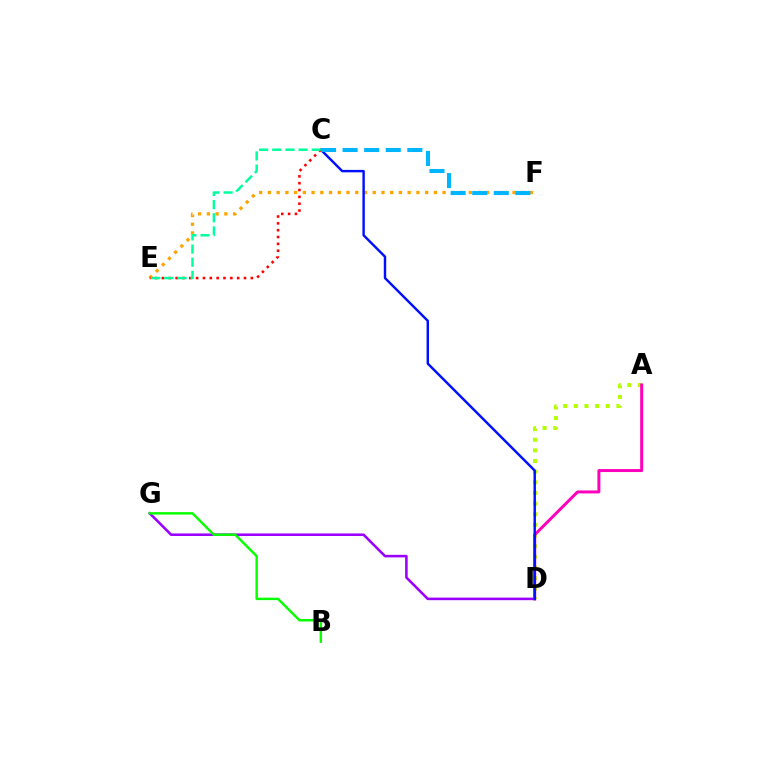{('E', 'F'): [{'color': '#ffa500', 'line_style': 'dotted', 'thickness': 2.37}], ('D', 'G'): [{'color': '#9b00ff', 'line_style': 'solid', 'thickness': 1.85}], ('A', 'D'): [{'color': '#b3ff00', 'line_style': 'dotted', 'thickness': 2.89}, {'color': '#ff00bd', 'line_style': 'solid', 'thickness': 2.15}], ('B', 'G'): [{'color': '#08ff00', 'line_style': 'solid', 'thickness': 1.76}], ('C', 'D'): [{'color': '#0010ff', 'line_style': 'solid', 'thickness': 1.75}], ('C', 'F'): [{'color': '#00b5ff', 'line_style': 'dashed', 'thickness': 2.93}], ('C', 'E'): [{'color': '#ff0000', 'line_style': 'dotted', 'thickness': 1.86}, {'color': '#00ff9d', 'line_style': 'dashed', 'thickness': 1.79}]}